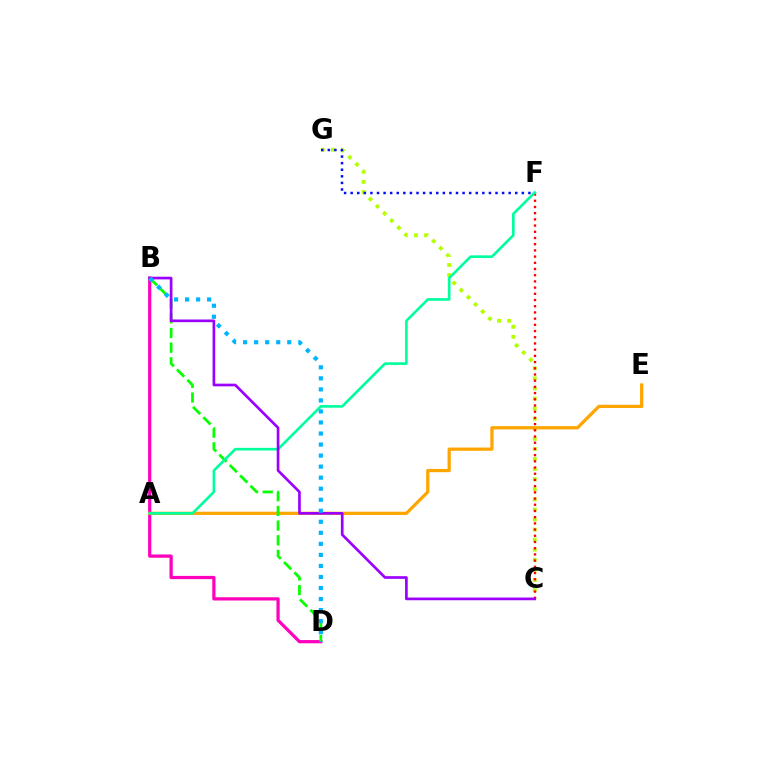{('C', 'G'): [{'color': '#b3ff00', 'line_style': 'dotted', 'thickness': 2.74}], ('B', 'D'): [{'color': '#ff00bd', 'line_style': 'solid', 'thickness': 2.32}, {'color': '#08ff00', 'line_style': 'dashed', 'thickness': 1.99}, {'color': '#00b5ff', 'line_style': 'dotted', 'thickness': 3.0}], ('A', 'E'): [{'color': '#ffa500', 'line_style': 'solid', 'thickness': 2.33}], ('F', 'G'): [{'color': '#0010ff', 'line_style': 'dotted', 'thickness': 1.79}], ('C', 'F'): [{'color': '#ff0000', 'line_style': 'dotted', 'thickness': 1.69}], ('A', 'F'): [{'color': '#00ff9d', 'line_style': 'solid', 'thickness': 1.9}], ('B', 'C'): [{'color': '#9b00ff', 'line_style': 'solid', 'thickness': 1.94}]}